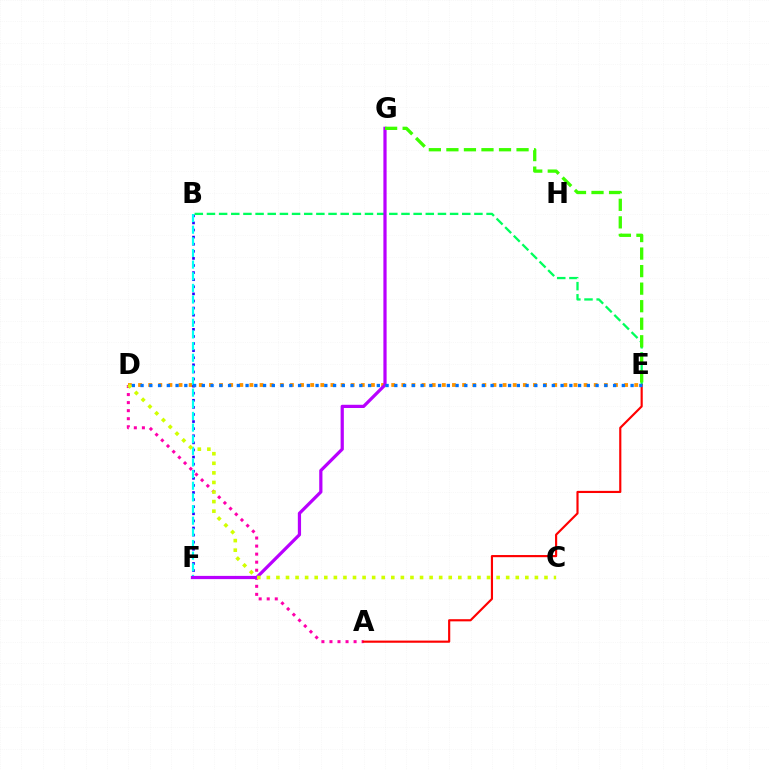{('D', 'E'): [{'color': '#ff9400', 'line_style': 'dotted', 'thickness': 2.75}, {'color': '#0074ff', 'line_style': 'dotted', 'thickness': 2.38}], ('A', 'D'): [{'color': '#ff00ac', 'line_style': 'dotted', 'thickness': 2.19}], ('B', 'F'): [{'color': '#2500ff', 'line_style': 'dotted', 'thickness': 1.93}, {'color': '#00fff6', 'line_style': 'dashed', 'thickness': 1.58}], ('B', 'E'): [{'color': '#00ff5c', 'line_style': 'dashed', 'thickness': 1.65}], ('F', 'G'): [{'color': '#b900ff', 'line_style': 'solid', 'thickness': 2.32}], ('E', 'G'): [{'color': '#3dff00', 'line_style': 'dashed', 'thickness': 2.38}], ('A', 'E'): [{'color': '#ff0000', 'line_style': 'solid', 'thickness': 1.55}], ('C', 'D'): [{'color': '#d1ff00', 'line_style': 'dotted', 'thickness': 2.6}]}